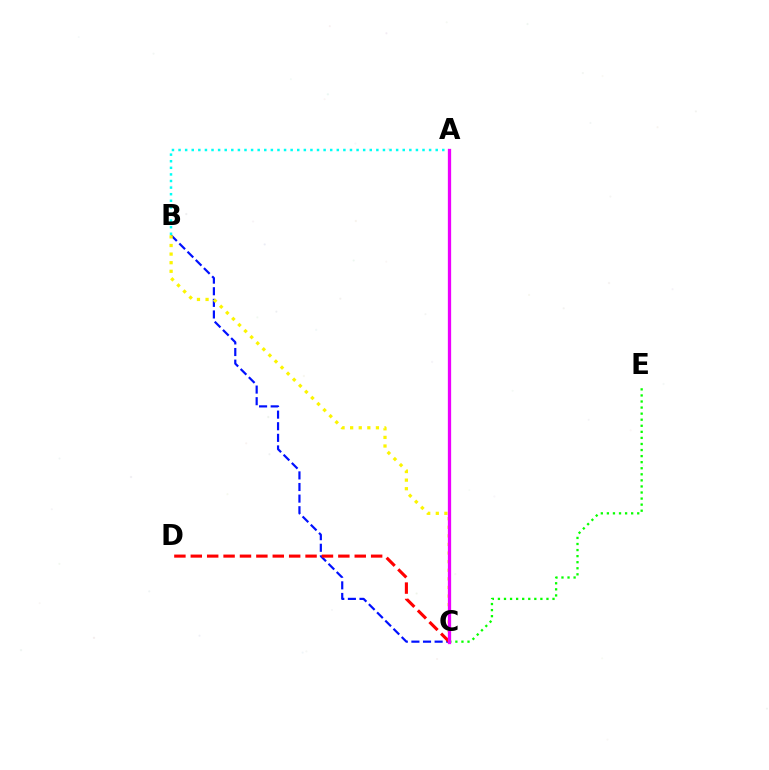{('B', 'C'): [{'color': '#0010ff', 'line_style': 'dashed', 'thickness': 1.58}, {'color': '#fcf500', 'line_style': 'dotted', 'thickness': 2.34}], ('C', 'E'): [{'color': '#08ff00', 'line_style': 'dotted', 'thickness': 1.65}], ('A', 'B'): [{'color': '#00fff6', 'line_style': 'dotted', 'thickness': 1.79}], ('C', 'D'): [{'color': '#ff0000', 'line_style': 'dashed', 'thickness': 2.23}], ('A', 'C'): [{'color': '#ee00ff', 'line_style': 'solid', 'thickness': 2.36}]}